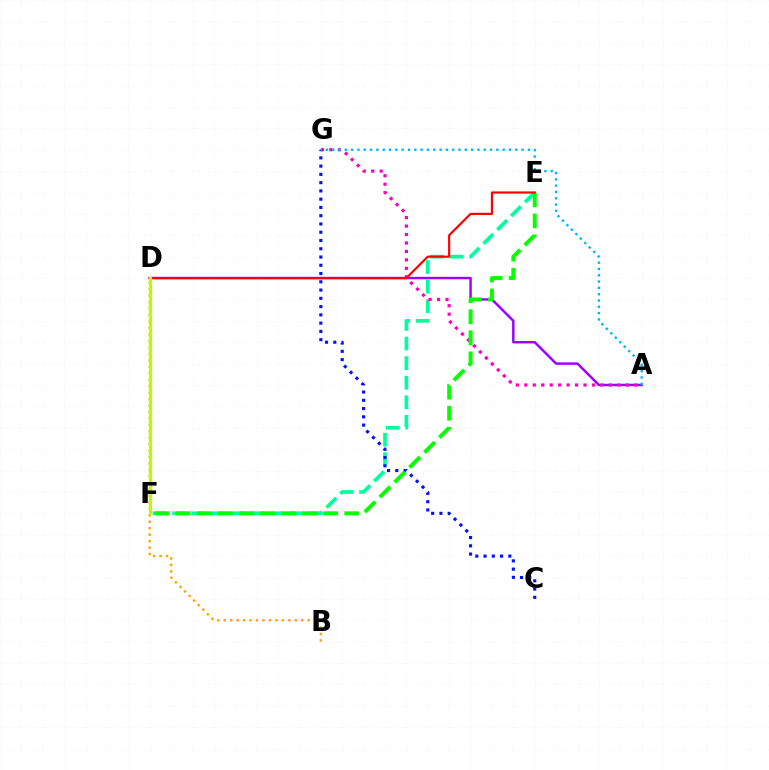{('E', 'F'): [{'color': '#00ff9d', 'line_style': 'dashed', 'thickness': 2.66}, {'color': '#08ff00', 'line_style': 'dashed', 'thickness': 2.86}], ('A', 'D'): [{'color': '#9b00ff', 'line_style': 'solid', 'thickness': 1.76}], ('A', 'G'): [{'color': '#ff00bd', 'line_style': 'dotted', 'thickness': 2.3}, {'color': '#00b5ff', 'line_style': 'dotted', 'thickness': 1.72}], ('C', 'G'): [{'color': '#0010ff', 'line_style': 'dotted', 'thickness': 2.25}], ('B', 'D'): [{'color': '#ffa500', 'line_style': 'dotted', 'thickness': 1.75}], ('D', 'E'): [{'color': '#ff0000', 'line_style': 'solid', 'thickness': 1.57}], ('D', 'F'): [{'color': '#b3ff00', 'line_style': 'solid', 'thickness': 2.26}]}